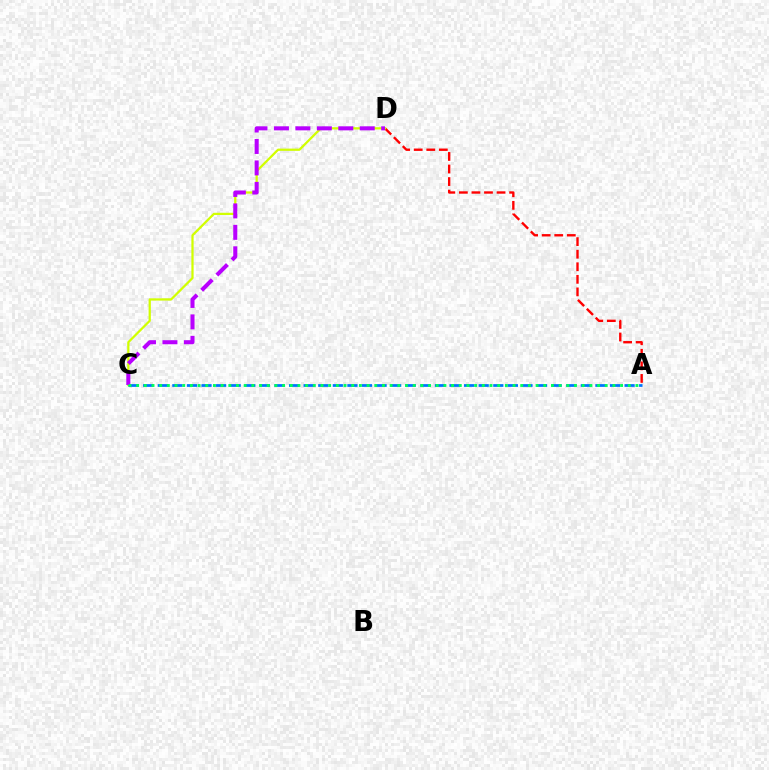{('A', 'D'): [{'color': '#ff0000', 'line_style': 'dashed', 'thickness': 1.71}], ('C', 'D'): [{'color': '#d1ff00', 'line_style': 'solid', 'thickness': 1.61}, {'color': '#b900ff', 'line_style': 'dashed', 'thickness': 2.91}], ('A', 'C'): [{'color': '#0074ff', 'line_style': 'dashed', 'thickness': 1.98}, {'color': '#00ff5c', 'line_style': 'dotted', 'thickness': 2.09}]}